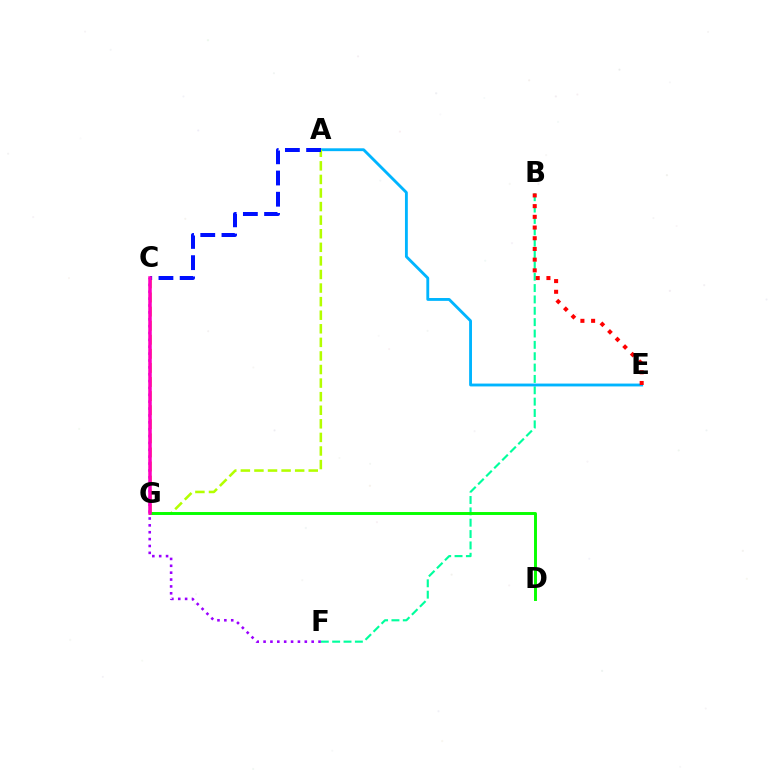{('C', 'G'): [{'color': '#ffa500', 'line_style': 'dashed', 'thickness': 1.91}, {'color': '#ff00bd', 'line_style': 'solid', 'thickness': 2.53}], ('B', 'F'): [{'color': '#00ff9d', 'line_style': 'dashed', 'thickness': 1.54}], ('A', 'E'): [{'color': '#00b5ff', 'line_style': 'solid', 'thickness': 2.05}], ('A', 'G'): [{'color': '#b3ff00', 'line_style': 'dashed', 'thickness': 1.84}], ('D', 'G'): [{'color': '#08ff00', 'line_style': 'solid', 'thickness': 2.12}], ('C', 'F'): [{'color': '#9b00ff', 'line_style': 'dotted', 'thickness': 1.87}], ('A', 'C'): [{'color': '#0010ff', 'line_style': 'dashed', 'thickness': 2.88}], ('B', 'E'): [{'color': '#ff0000', 'line_style': 'dotted', 'thickness': 2.91}]}